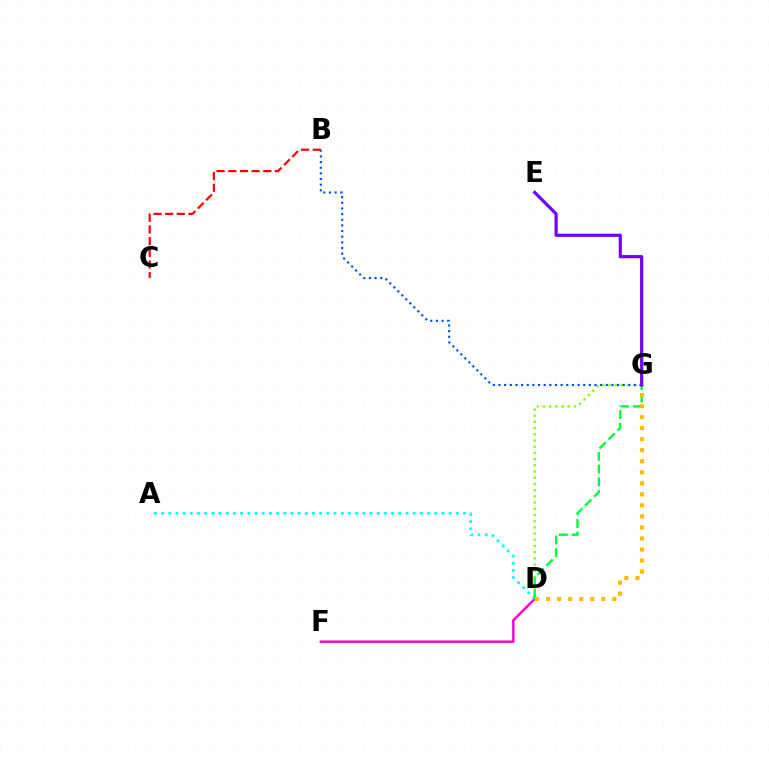{('D', 'G'): [{'color': '#84ff00', 'line_style': 'dotted', 'thickness': 1.68}, {'color': '#00ff39', 'line_style': 'dashed', 'thickness': 1.72}, {'color': '#ffbd00', 'line_style': 'dotted', 'thickness': 3.0}], ('D', 'F'): [{'color': '#ff00cf', 'line_style': 'solid', 'thickness': 1.77}], ('B', 'G'): [{'color': '#004bff', 'line_style': 'dotted', 'thickness': 1.53}], ('A', 'D'): [{'color': '#00fff6', 'line_style': 'dotted', 'thickness': 1.95}], ('B', 'C'): [{'color': '#ff0000', 'line_style': 'dashed', 'thickness': 1.59}], ('E', 'G'): [{'color': '#7200ff', 'line_style': 'solid', 'thickness': 2.29}]}